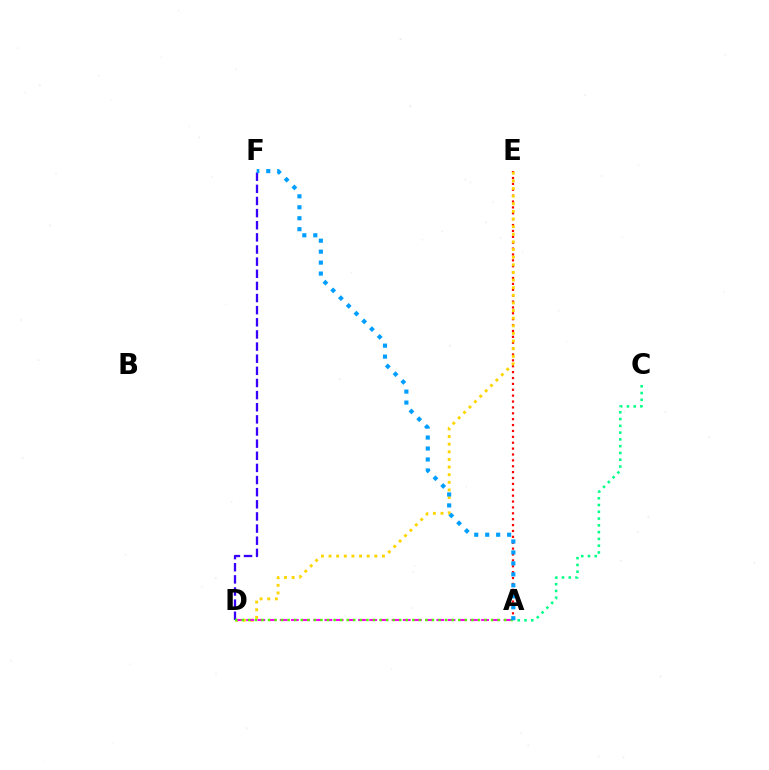{('A', 'E'): [{'color': '#ff0000', 'line_style': 'dotted', 'thickness': 1.6}], ('D', 'E'): [{'color': '#ffd500', 'line_style': 'dotted', 'thickness': 2.07}], ('D', 'F'): [{'color': '#3700ff', 'line_style': 'dashed', 'thickness': 1.65}], ('A', 'C'): [{'color': '#00ff86', 'line_style': 'dotted', 'thickness': 1.84}], ('A', 'D'): [{'color': '#ff00ed', 'line_style': 'dashed', 'thickness': 1.52}, {'color': '#4fff00', 'line_style': 'dotted', 'thickness': 1.78}], ('A', 'F'): [{'color': '#009eff', 'line_style': 'dotted', 'thickness': 2.98}]}